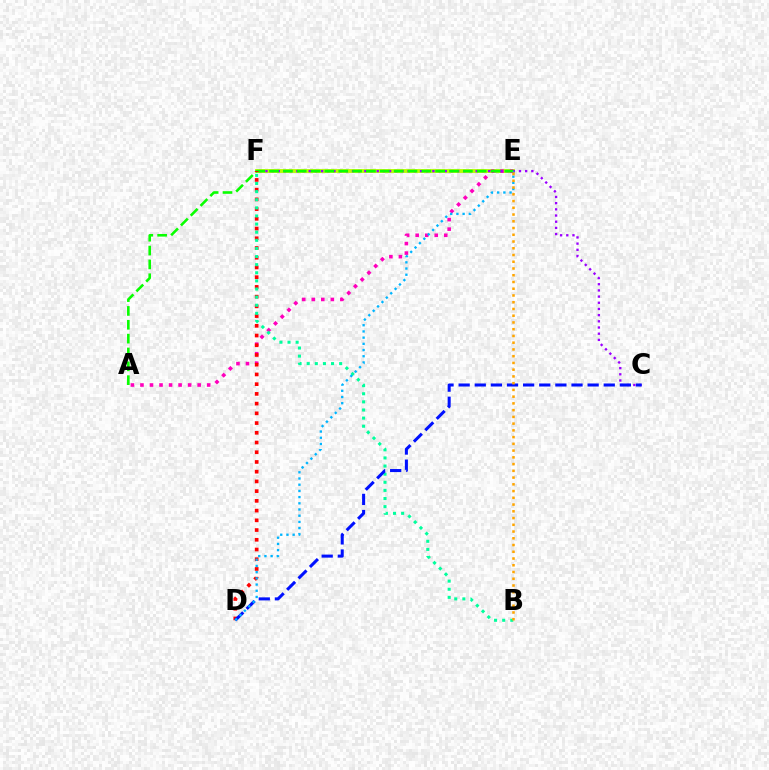{('E', 'F'): [{'color': '#b3ff00', 'line_style': 'solid', 'thickness': 2.78}], ('A', 'E'): [{'color': '#ff00bd', 'line_style': 'dotted', 'thickness': 2.59}, {'color': '#08ff00', 'line_style': 'dashed', 'thickness': 1.88}], ('C', 'F'): [{'color': '#9b00ff', 'line_style': 'dotted', 'thickness': 1.68}], ('D', 'F'): [{'color': '#ff0000', 'line_style': 'dotted', 'thickness': 2.64}], ('B', 'F'): [{'color': '#00ff9d', 'line_style': 'dotted', 'thickness': 2.2}], ('C', 'D'): [{'color': '#0010ff', 'line_style': 'dashed', 'thickness': 2.19}], ('D', 'E'): [{'color': '#00b5ff', 'line_style': 'dotted', 'thickness': 1.68}], ('B', 'E'): [{'color': '#ffa500', 'line_style': 'dotted', 'thickness': 1.83}]}